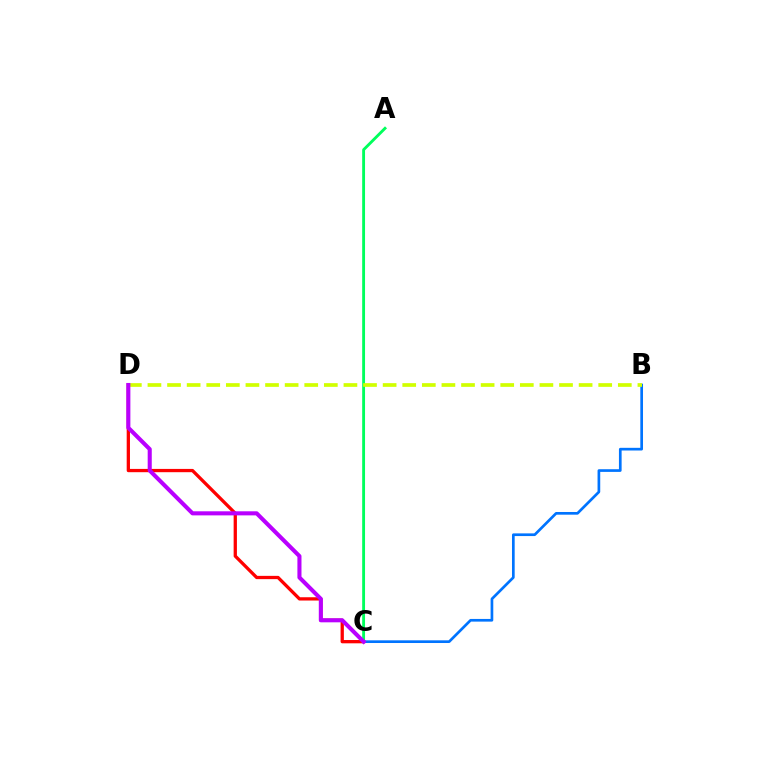{('C', 'D'): [{'color': '#ff0000', 'line_style': 'solid', 'thickness': 2.36}, {'color': '#b900ff', 'line_style': 'solid', 'thickness': 2.93}], ('B', 'C'): [{'color': '#0074ff', 'line_style': 'solid', 'thickness': 1.93}], ('A', 'C'): [{'color': '#00ff5c', 'line_style': 'solid', 'thickness': 2.06}], ('B', 'D'): [{'color': '#d1ff00', 'line_style': 'dashed', 'thickness': 2.66}]}